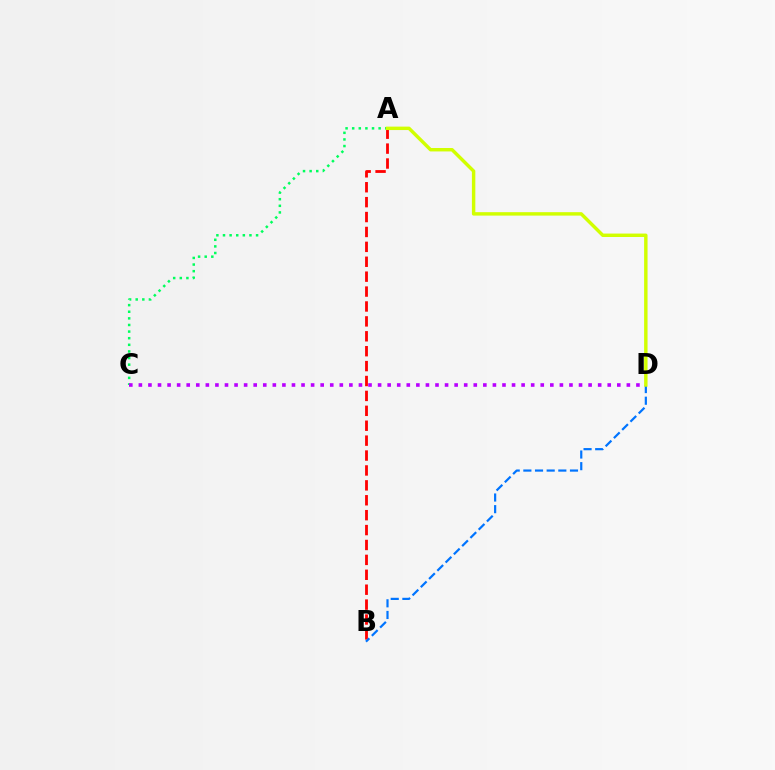{('A', 'B'): [{'color': '#ff0000', 'line_style': 'dashed', 'thickness': 2.02}], ('A', 'C'): [{'color': '#00ff5c', 'line_style': 'dotted', 'thickness': 1.8}], ('C', 'D'): [{'color': '#b900ff', 'line_style': 'dotted', 'thickness': 2.6}], ('B', 'D'): [{'color': '#0074ff', 'line_style': 'dashed', 'thickness': 1.58}], ('A', 'D'): [{'color': '#d1ff00', 'line_style': 'solid', 'thickness': 2.47}]}